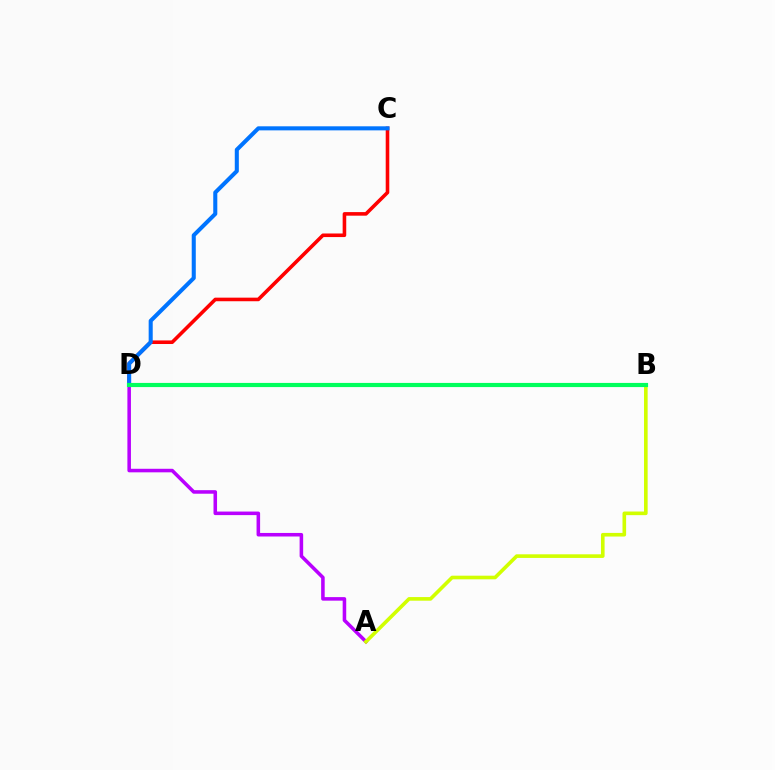{('A', 'D'): [{'color': '#b900ff', 'line_style': 'solid', 'thickness': 2.55}], ('C', 'D'): [{'color': '#ff0000', 'line_style': 'solid', 'thickness': 2.58}, {'color': '#0074ff', 'line_style': 'solid', 'thickness': 2.92}], ('A', 'B'): [{'color': '#d1ff00', 'line_style': 'solid', 'thickness': 2.61}], ('B', 'D'): [{'color': '#00ff5c', 'line_style': 'solid', 'thickness': 2.99}]}